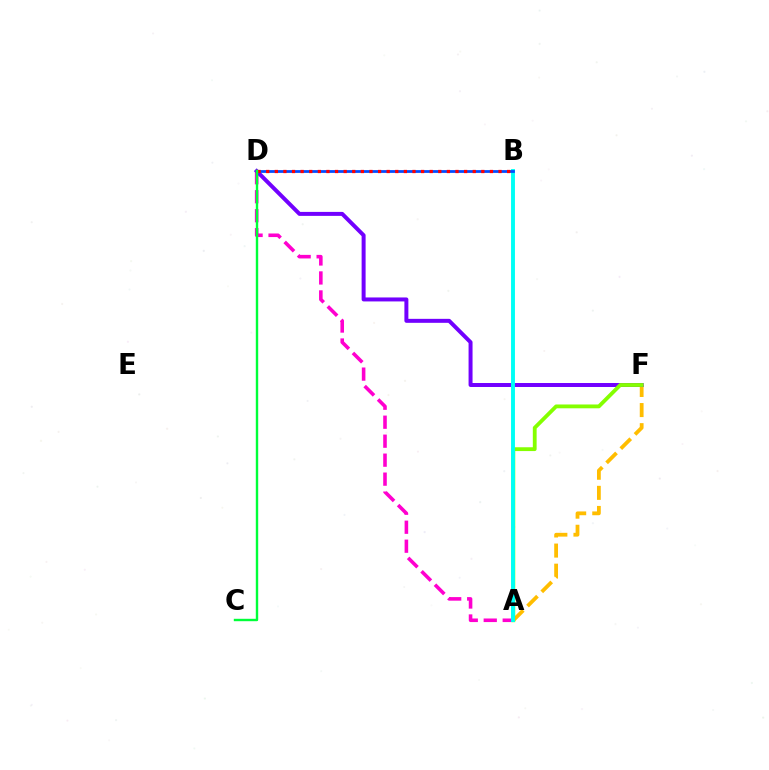{('A', 'D'): [{'color': '#ff00cf', 'line_style': 'dashed', 'thickness': 2.58}], ('A', 'F'): [{'color': '#ffbd00', 'line_style': 'dashed', 'thickness': 2.73}, {'color': '#84ff00', 'line_style': 'solid', 'thickness': 2.75}], ('D', 'F'): [{'color': '#7200ff', 'line_style': 'solid', 'thickness': 2.86}], ('A', 'B'): [{'color': '#00fff6', 'line_style': 'solid', 'thickness': 2.81}], ('B', 'D'): [{'color': '#004bff', 'line_style': 'solid', 'thickness': 1.99}, {'color': '#ff0000', 'line_style': 'dotted', 'thickness': 2.34}], ('C', 'D'): [{'color': '#00ff39', 'line_style': 'solid', 'thickness': 1.73}]}